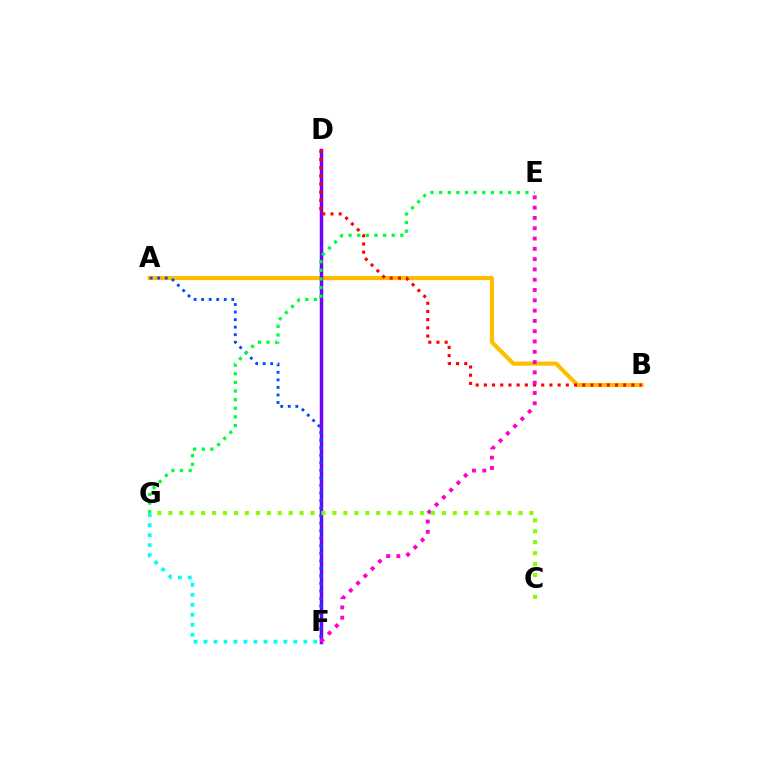{('F', 'G'): [{'color': '#00fff6', 'line_style': 'dotted', 'thickness': 2.71}], ('A', 'B'): [{'color': '#ffbd00', 'line_style': 'solid', 'thickness': 2.96}], ('D', 'F'): [{'color': '#7200ff', 'line_style': 'solid', 'thickness': 2.52}], ('A', 'F'): [{'color': '#004bff', 'line_style': 'dotted', 'thickness': 2.05}], ('B', 'D'): [{'color': '#ff0000', 'line_style': 'dotted', 'thickness': 2.23}], ('E', 'G'): [{'color': '#00ff39', 'line_style': 'dotted', 'thickness': 2.34}], ('E', 'F'): [{'color': '#ff00cf', 'line_style': 'dotted', 'thickness': 2.8}], ('C', 'G'): [{'color': '#84ff00', 'line_style': 'dotted', 'thickness': 2.97}]}